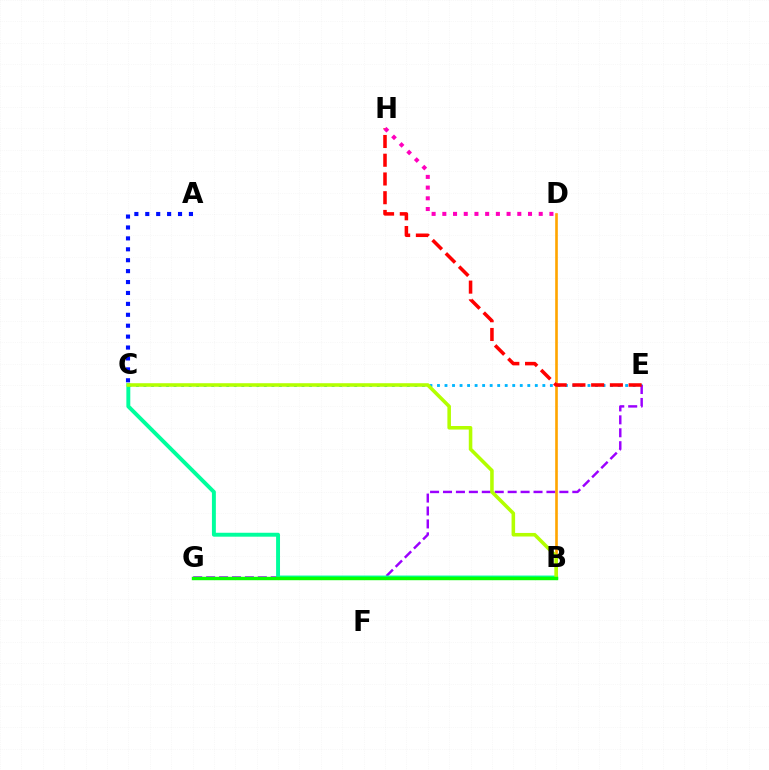{('A', 'C'): [{'color': '#0010ff', 'line_style': 'dotted', 'thickness': 2.97}], ('C', 'E'): [{'color': '#00b5ff', 'line_style': 'dotted', 'thickness': 2.04}], ('E', 'G'): [{'color': '#9b00ff', 'line_style': 'dashed', 'thickness': 1.76}], ('B', 'D'): [{'color': '#ffa500', 'line_style': 'solid', 'thickness': 1.9}], ('B', 'C'): [{'color': '#00ff9d', 'line_style': 'solid', 'thickness': 2.82}, {'color': '#b3ff00', 'line_style': 'solid', 'thickness': 2.56}], ('B', 'G'): [{'color': '#08ff00', 'line_style': 'solid', 'thickness': 2.46}], ('E', 'H'): [{'color': '#ff0000', 'line_style': 'dashed', 'thickness': 2.55}], ('D', 'H'): [{'color': '#ff00bd', 'line_style': 'dotted', 'thickness': 2.91}]}